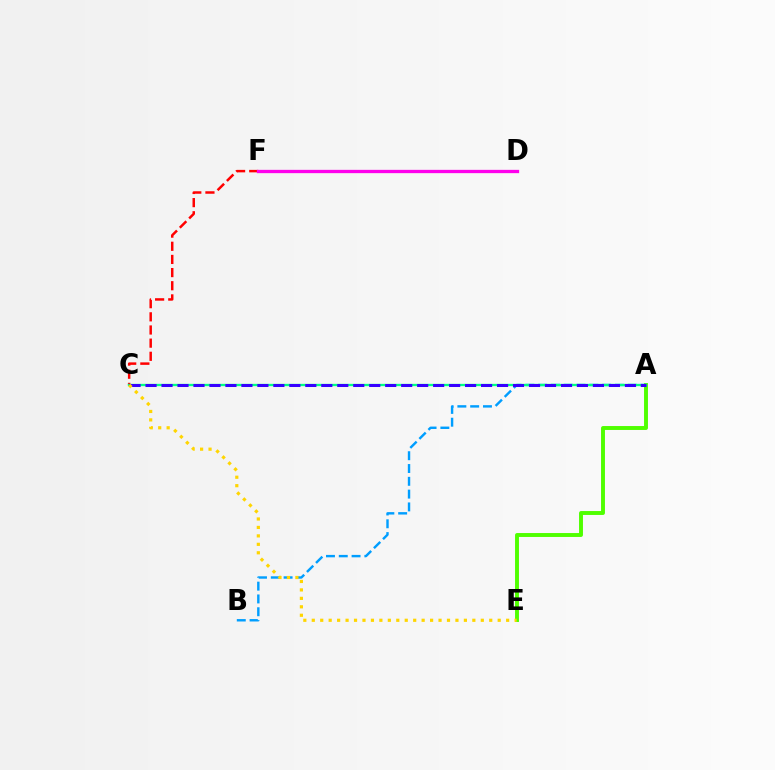{('A', 'E'): [{'color': '#4fff00', 'line_style': 'solid', 'thickness': 2.82}], ('A', 'B'): [{'color': '#009eff', 'line_style': 'dashed', 'thickness': 1.74}], ('C', 'F'): [{'color': '#ff0000', 'line_style': 'dashed', 'thickness': 1.79}], ('A', 'C'): [{'color': '#00ff86', 'line_style': 'solid', 'thickness': 1.67}, {'color': '#3700ff', 'line_style': 'dashed', 'thickness': 2.17}], ('C', 'E'): [{'color': '#ffd500', 'line_style': 'dotted', 'thickness': 2.3}], ('D', 'F'): [{'color': '#ff00ed', 'line_style': 'solid', 'thickness': 2.38}]}